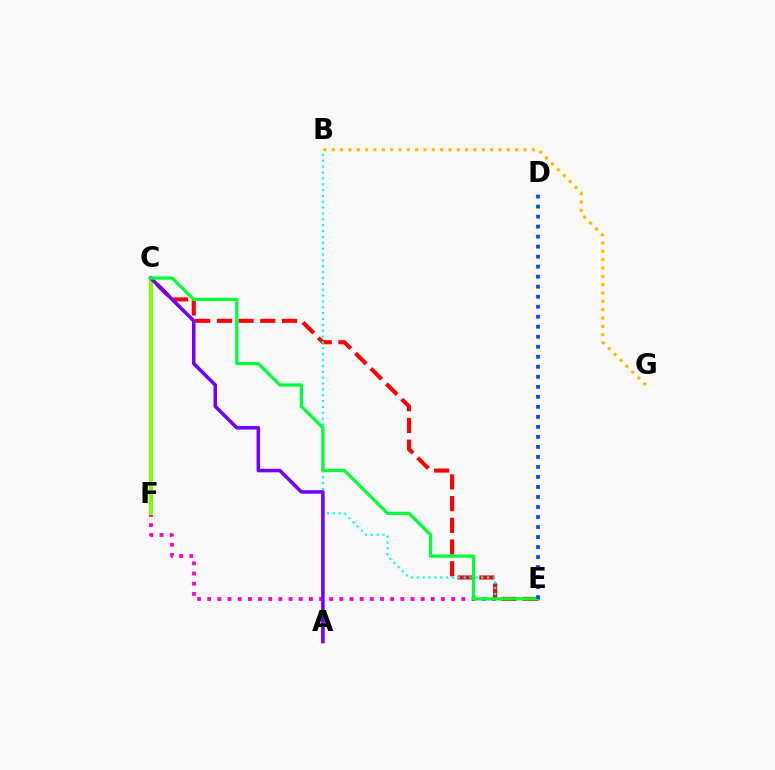{('E', 'F'): [{'color': '#ff00cf', 'line_style': 'dotted', 'thickness': 2.76}], ('C', 'E'): [{'color': '#ff0000', 'line_style': 'dashed', 'thickness': 2.95}, {'color': '#00ff39', 'line_style': 'solid', 'thickness': 2.32}], ('B', 'E'): [{'color': '#00fff6', 'line_style': 'dotted', 'thickness': 1.59}], ('C', 'F'): [{'color': '#84ff00', 'line_style': 'solid', 'thickness': 2.88}], ('B', 'G'): [{'color': '#ffbd00', 'line_style': 'dotted', 'thickness': 2.26}], ('A', 'C'): [{'color': '#7200ff', 'line_style': 'solid', 'thickness': 2.55}], ('D', 'E'): [{'color': '#004bff', 'line_style': 'dotted', 'thickness': 2.72}]}